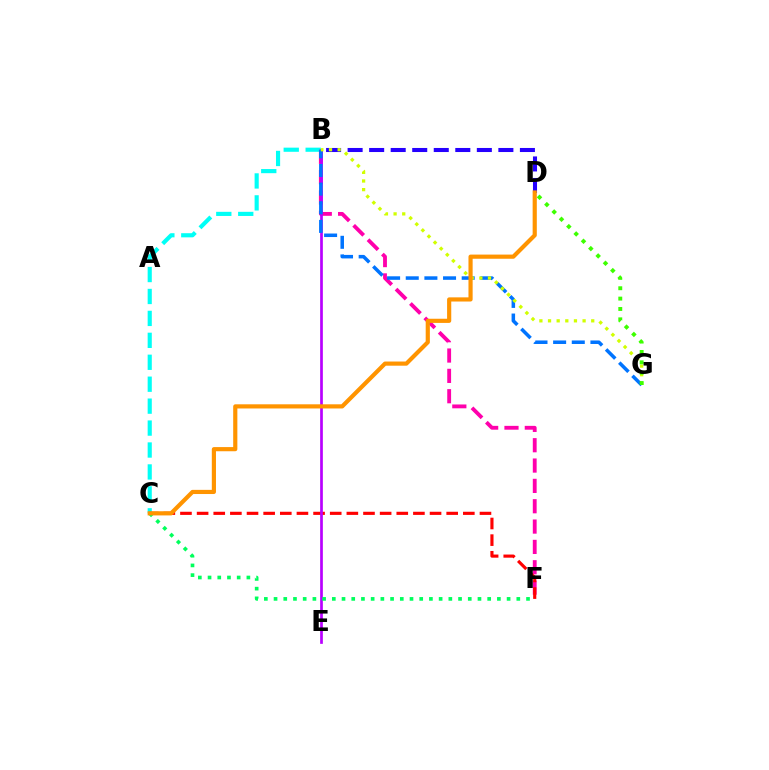{('B', 'C'): [{'color': '#00fff6', 'line_style': 'dashed', 'thickness': 2.98}], ('B', 'F'): [{'color': '#ff00ac', 'line_style': 'dashed', 'thickness': 2.76}], ('C', 'F'): [{'color': '#ff0000', 'line_style': 'dashed', 'thickness': 2.26}, {'color': '#00ff5c', 'line_style': 'dotted', 'thickness': 2.64}], ('B', 'E'): [{'color': '#b900ff', 'line_style': 'solid', 'thickness': 1.95}], ('B', 'G'): [{'color': '#0074ff', 'line_style': 'dashed', 'thickness': 2.53}, {'color': '#d1ff00', 'line_style': 'dotted', 'thickness': 2.35}], ('B', 'D'): [{'color': '#2500ff', 'line_style': 'dashed', 'thickness': 2.93}], ('C', 'D'): [{'color': '#ff9400', 'line_style': 'solid', 'thickness': 3.0}], ('D', 'G'): [{'color': '#3dff00', 'line_style': 'dotted', 'thickness': 2.82}]}